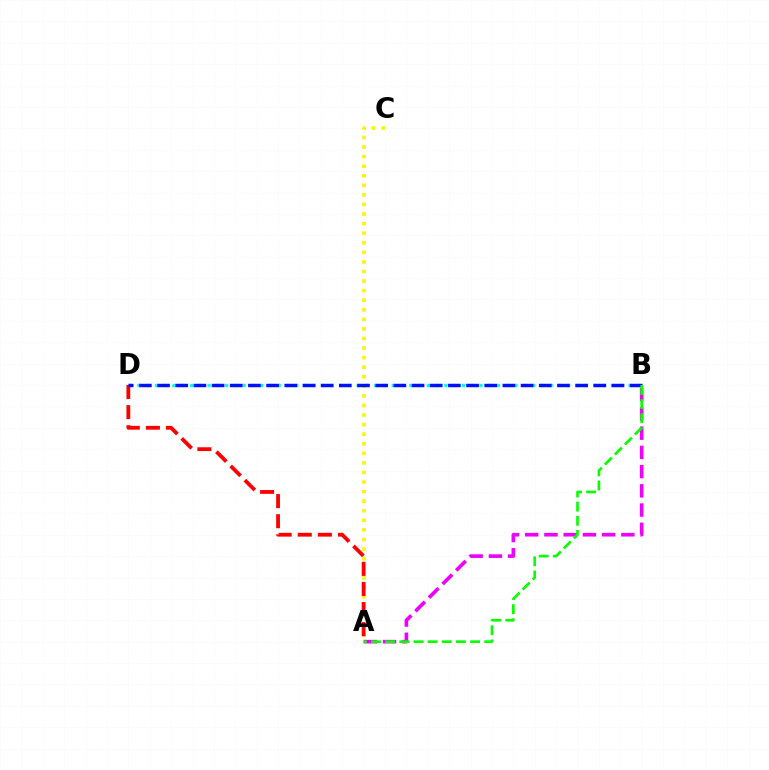{('A', 'C'): [{'color': '#fcf500', 'line_style': 'dotted', 'thickness': 2.6}], ('B', 'D'): [{'color': '#00fff6', 'line_style': 'dotted', 'thickness': 2.38}, {'color': '#0010ff', 'line_style': 'dashed', 'thickness': 2.47}], ('A', 'B'): [{'color': '#ee00ff', 'line_style': 'dashed', 'thickness': 2.61}, {'color': '#08ff00', 'line_style': 'dashed', 'thickness': 1.92}], ('A', 'D'): [{'color': '#ff0000', 'line_style': 'dashed', 'thickness': 2.73}]}